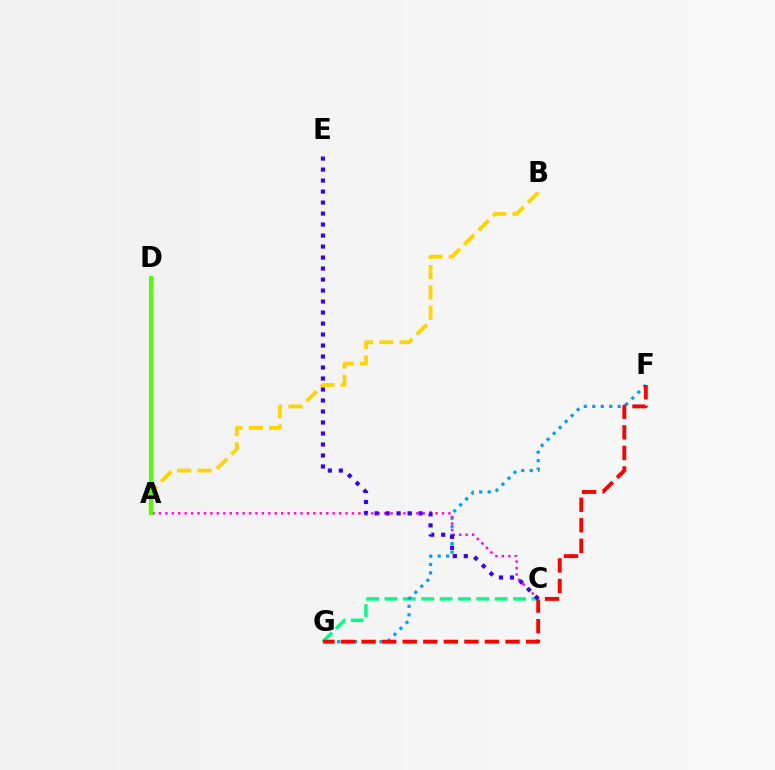{('A', 'B'): [{'color': '#ffd500', 'line_style': 'dashed', 'thickness': 2.76}], ('C', 'G'): [{'color': '#00ff86', 'line_style': 'dashed', 'thickness': 2.5}], ('F', 'G'): [{'color': '#009eff', 'line_style': 'dotted', 'thickness': 2.3}, {'color': '#ff0000', 'line_style': 'dashed', 'thickness': 2.79}], ('A', 'C'): [{'color': '#ff00ed', 'line_style': 'dotted', 'thickness': 1.75}], ('A', 'D'): [{'color': '#4fff00', 'line_style': 'solid', 'thickness': 2.94}], ('C', 'E'): [{'color': '#3700ff', 'line_style': 'dotted', 'thickness': 2.99}]}